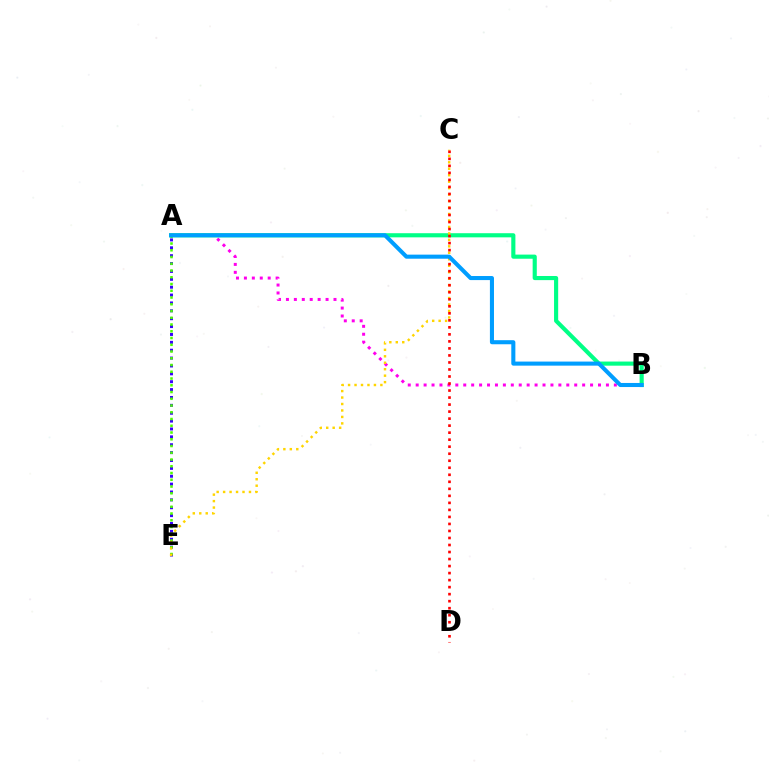{('A', 'E'): [{'color': '#3700ff', 'line_style': 'dotted', 'thickness': 2.14}, {'color': '#4fff00', 'line_style': 'dotted', 'thickness': 1.83}], ('A', 'B'): [{'color': '#ff00ed', 'line_style': 'dotted', 'thickness': 2.15}, {'color': '#00ff86', 'line_style': 'solid', 'thickness': 2.97}, {'color': '#009eff', 'line_style': 'solid', 'thickness': 2.93}], ('C', 'E'): [{'color': '#ffd500', 'line_style': 'dotted', 'thickness': 1.76}], ('C', 'D'): [{'color': '#ff0000', 'line_style': 'dotted', 'thickness': 1.91}]}